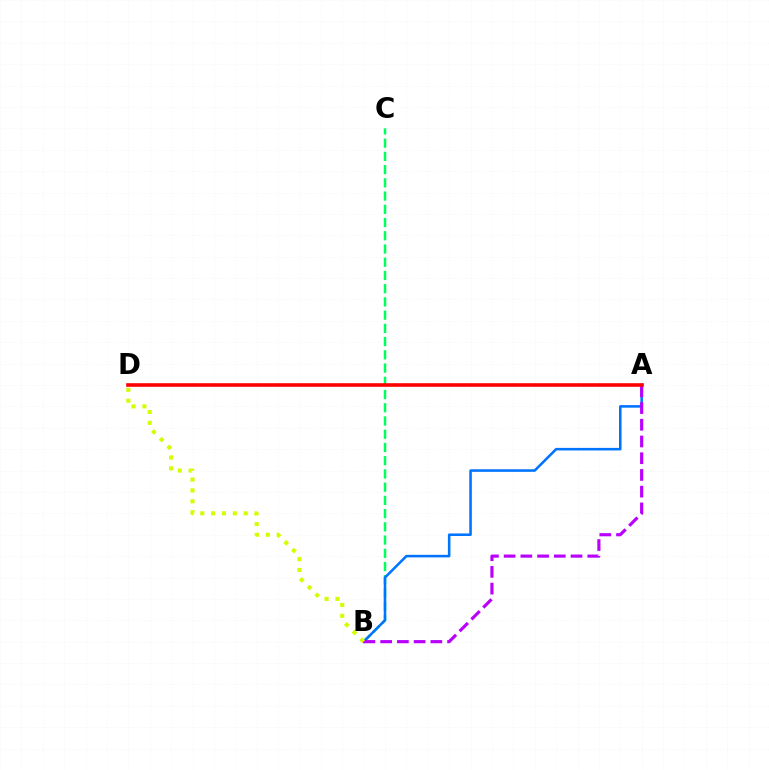{('B', 'C'): [{'color': '#00ff5c', 'line_style': 'dashed', 'thickness': 1.8}], ('A', 'B'): [{'color': '#0074ff', 'line_style': 'solid', 'thickness': 1.84}, {'color': '#b900ff', 'line_style': 'dashed', 'thickness': 2.27}], ('B', 'D'): [{'color': '#d1ff00', 'line_style': 'dotted', 'thickness': 2.95}], ('A', 'D'): [{'color': '#ff0000', 'line_style': 'solid', 'thickness': 2.6}]}